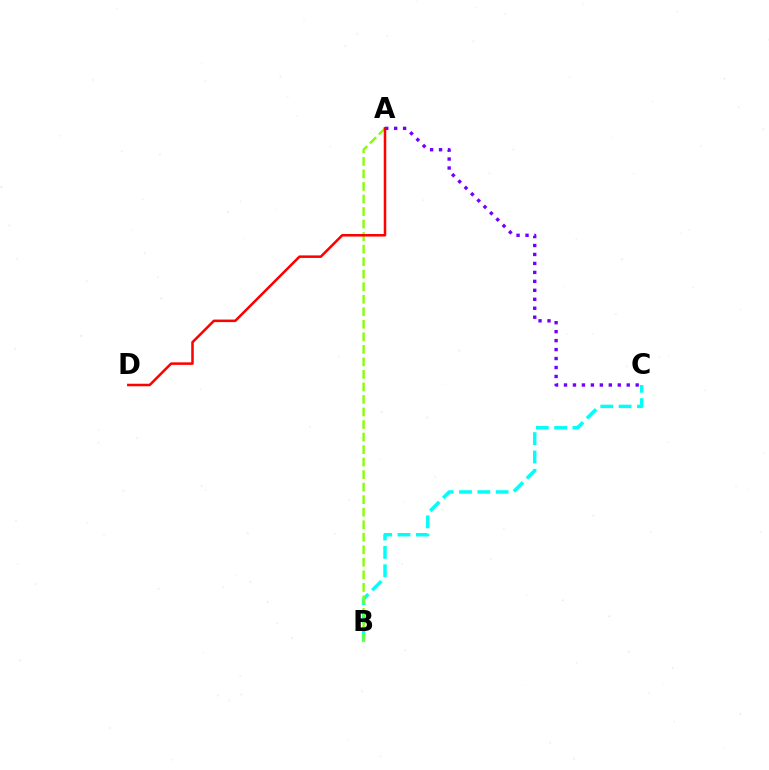{('B', 'C'): [{'color': '#00fff6', 'line_style': 'dashed', 'thickness': 2.49}], ('A', 'B'): [{'color': '#84ff00', 'line_style': 'dashed', 'thickness': 1.7}], ('A', 'C'): [{'color': '#7200ff', 'line_style': 'dotted', 'thickness': 2.43}], ('A', 'D'): [{'color': '#ff0000', 'line_style': 'solid', 'thickness': 1.83}]}